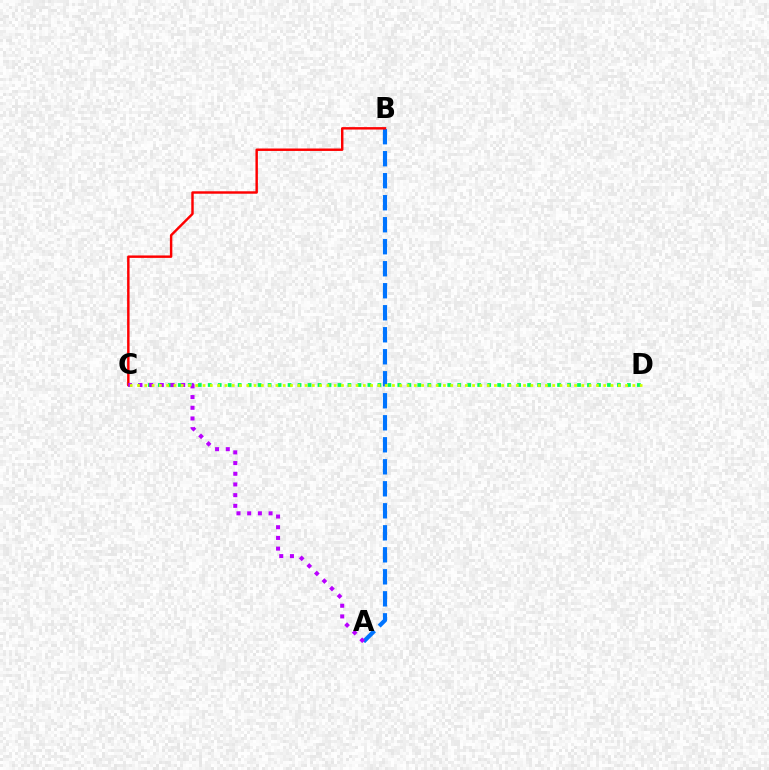{('A', 'B'): [{'color': '#0074ff', 'line_style': 'dashed', 'thickness': 2.99}], ('C', 'D'): [{'color': '#00ff5c', 'line_style': 'dotted', 'thickness': 2.71}, {'color': '#d1ff00', 'line_style': 'dotted', 'thickness': 1.98}], ('B', 'C'): [{'color': '#ff0000', 'line_style': 'solid', 'thickness': 1.76}], ('A', 'C'): [{'color': '#b900ff', 'line_style': 'dotted', 'thickness': 2.91}]}